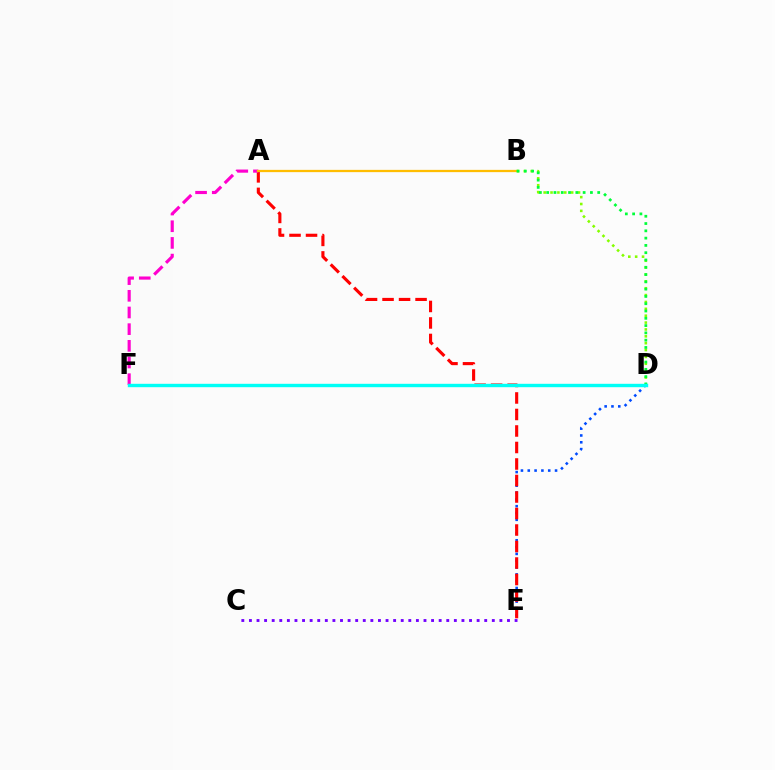{('D', 'E'): [{'color': '#004bff', 'line_style': 'dotted', 'thickness': 1.85}], ('A', 'E'): [{'color': '#ff0000', 'line_style': 'dashed', 'thickness': 2.24}], ('A', 'F'): [{'color': '#ff00cf', 'line_style': 'dashed', 'thickness': 2.27}], ('A', 'B'): [{'color': '#ffbd00', 'line_style': 'solid', 'thickness': 1.63}], ('C', 'E'): [{'color': '#7200ff', 'line_style': 'dotted', 'thickness': 2.06}], ('B', 'D'): [{'color': '#84ff00', 'line_style': 'dotted', 'thickness': 1.87}, {'color': '#00ff39', 'line_style': 'dotted', 'thickness': 1.98}], ('D', 'F'): [{'color': '#00fff6', 'line_style': 'solid', 'thickness': 2.44}]}